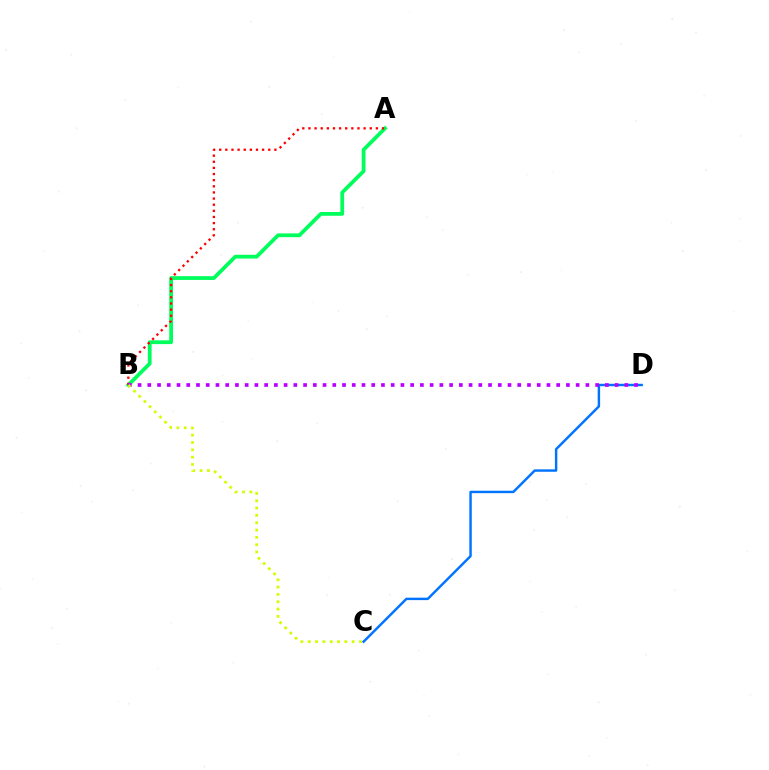{('C', 'D'): [{'color': '#0074ff', 'line_style': 'solid', 'thickness': 1.76}], ('A', 'B'): [{'color': '#00ff5c', 'line_style': 'solid', 'thickness': 2.72}, {'color': '#ff0000', 'line_style': 'dotted', 'thickness': 1.67}], ('B', 'D'): [{'color': '#b900ff', 'line_style': 'dotted', 'thickness': 2.65}], ('B', 'C'): [{'color': '#d1ff00', 'line_style': 'dotted', 'thickness': 1.99}]}